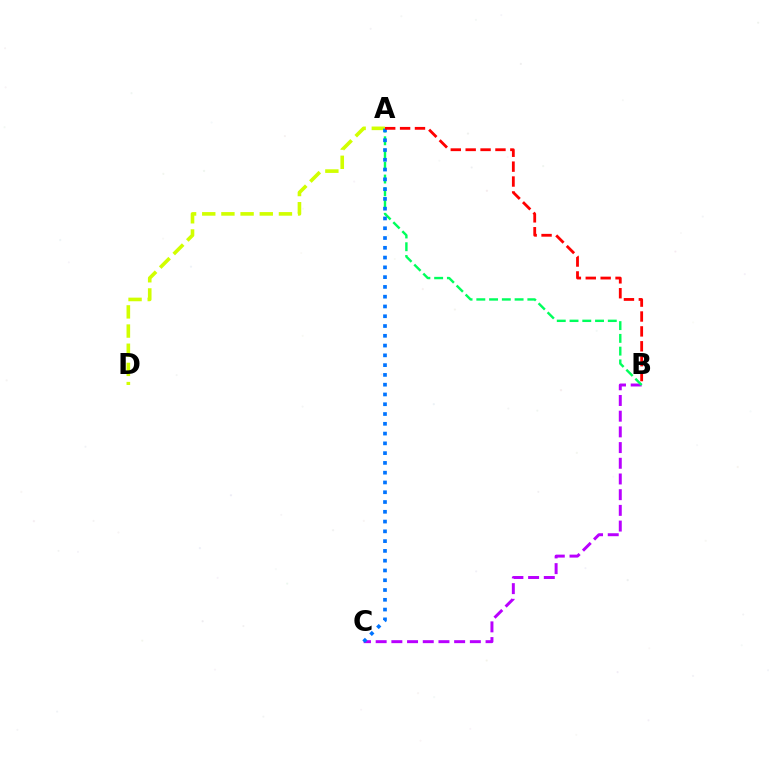{('B', 'C'): [{'color': '#b900ff', 'line_style': 'dashed', 'thickness': 2.13}], ('A', 'B'): [{'color': '#00ff5c', 'line_style': 'dashed', 'thickness': 1.73}, {'color': '#ff0000', 'line_style': 'dashed', 'thickness': 2.02}], ('A', 'D'): [{'color': '#d1ff00', 'line_style': 'dashed', 'thickness': 2.6}], ('A', 'C'): [{'color': '#0074ff', 'line_style': 'dotted', 'thickness': 2.66}]}